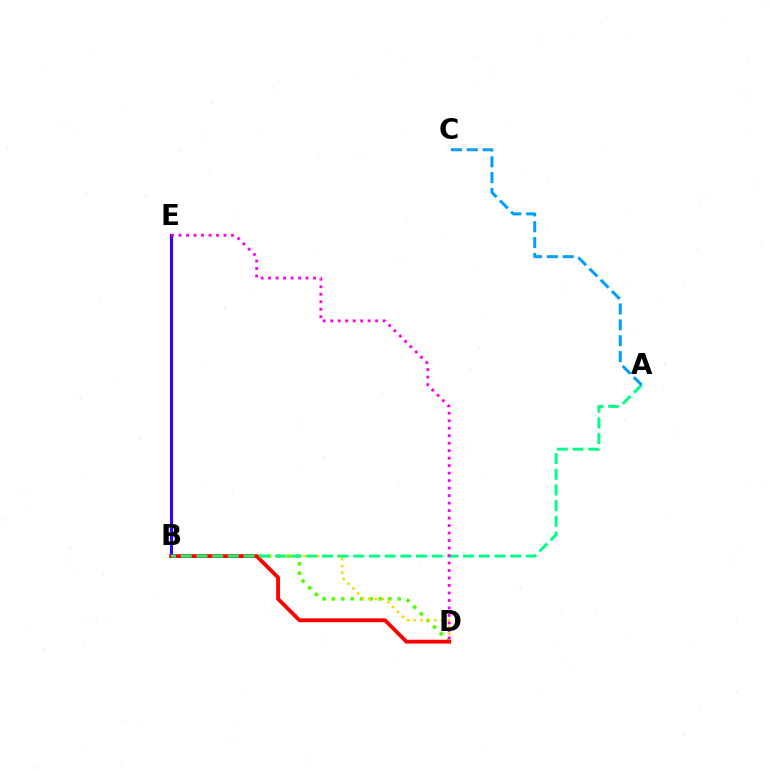{('B', 'D'): [{'color': '#4fff00', 'line_style': 'dotted', 'thickness': 2.56}, {'color': '#ffd500', 'line_style': 'dotted', 'thickness': 1.85}, {'color': '#ff0000', 'line_style': 'solid', 'thickness': 2.75}], ('B', 'E'): [{'color': '#3700ff', 'line_style': 'solid', 'thickness': 2.24}], ('A', 'B'): [{'color': '#00ff86', 'line_style': 'dashed', 'thickness': 2.13}], ('D', 'E'): [{'color': '#ff00ed', 'line_style': 'dotted', 'thickness': 2.04}], ('A', 'C'): [{'color': '#009eff', 'line_style': 'dashed', 'thickness': 2.16}]}